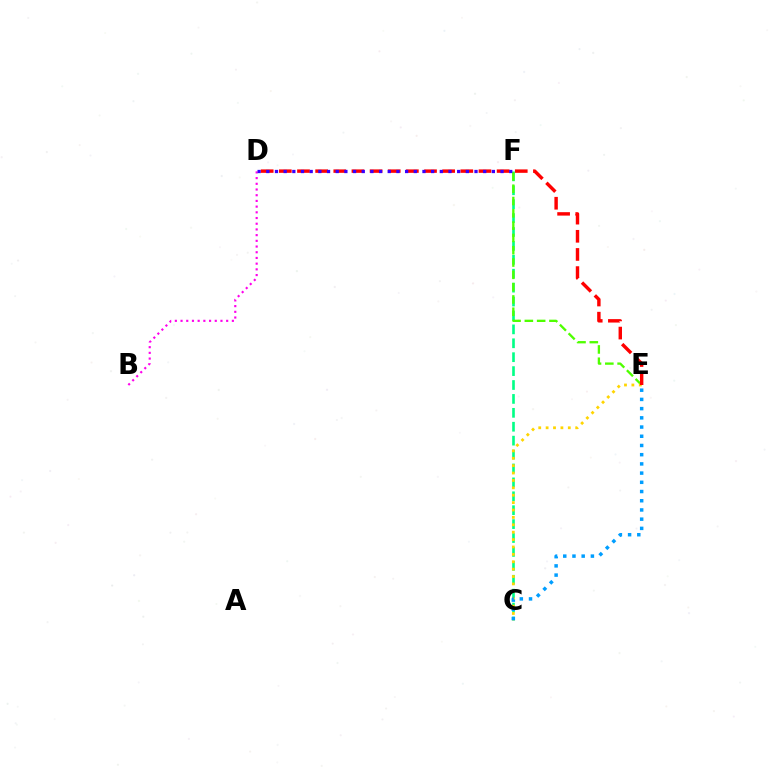{('C', 'F'): [{'color': '#00ff86', 'line_style': 'dashed', 'thickness': 1.89}], ('E', 'F'): [{'color': '#4fff00', 'line_style': 'dashed', 'thickness': 1.67}], ('C', 'E'): [{'color': '#ffd500', 'line_style': 'dotted', 'thickness': 2.01}, {'color': '#009eff', 'line_style': 'dotted', 'thickness': 2.5}], ('B', 'D'): [{'color': '#ff00ed', 'line_style': 'dotted', 'thickness': 1.55}], ('D', 'E'): [{'color': '#ff0000', 'line_style': 'dashed', 'thickness': 2.47}], ('D', 'F'): [{'color': '#3700ff', 'line_style': 'dotted', 'thickness': 2.36}]}